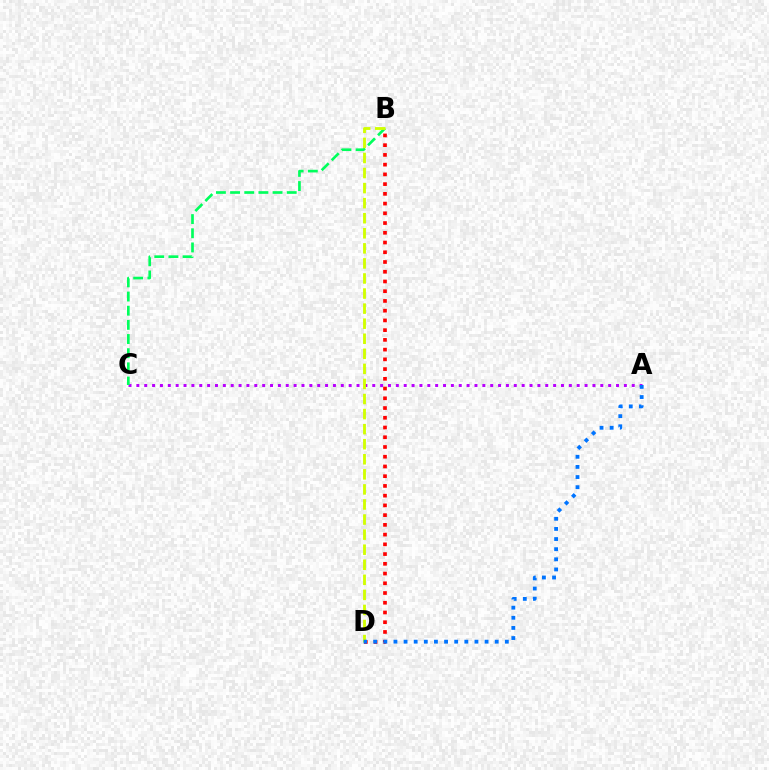{('A', 'C'): [{'color': '#b900ff', 'line_style': 'dotted', 'thickness': 2.14}], ('B', 'D'): [{'color': '#ff0000', 'line_style': 'dotted', 'thickness': 2.65}, {'color': '#d1ff00', 'line_style': 'dashed', 'thickness': 2.05}], ('B', 'C'): [{'color': '#00ff5c', 'line_style': 'dashed', 'thickness': 1.92}], ('A', 'D'): [{'color': '#0074ff', 'line_style': 'dotted', 'thickness': 2.75}]}